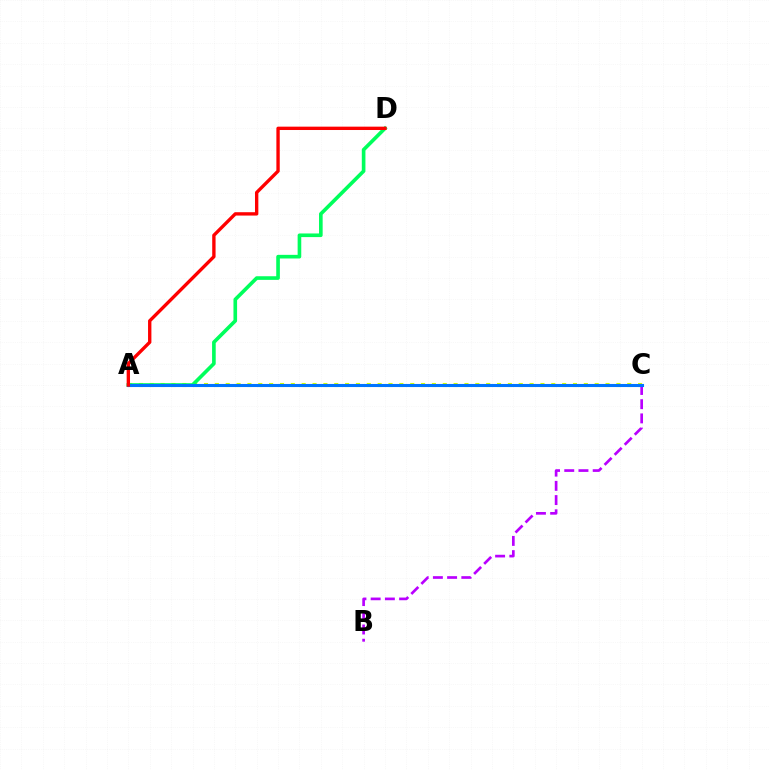{('A', 'C'): [{'color': '#d1ff00', 'line_style': 'dotted', 'thickness': 2.95}, {'color': '#0074ff', 'line_style': 'solid', 'thickness': 2.22}], ('A', 'D'): [{'color': '#00ff5c', 'line_style': 'solid', 'thickness': 2.62}, {'color': '#ff0000', 'line_style': 'solid', 'thickness': 2.42}], ('B', 'C'): [{'color': '#b900ff', 'line_style': 'dashed', 'thickness': 1.93}]}